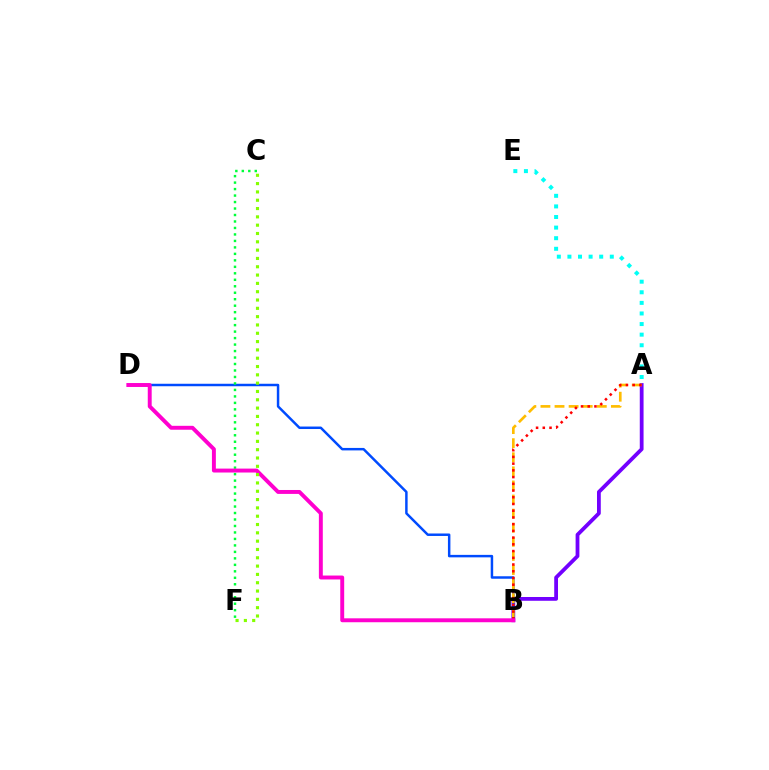{('A', 'B'): [{'color': '#7200ff', 'line_style': 'solid', 'thickness': 2.73}, {'color': '#ffbd00', 'line_style': 'dashed', 'thickness': 1.91}, {'color': '#ff0000', 'line_style': 'dotted', 'thickness': 1.83}], ('A', 'E'): [{'color': '#00fff6', 'line_style': 'dotted', 'thickness': 2.88}], ('B', 'D'): [{'color': '#004bff', 'line_style': 'solid', 'thickness': 1.78}, {'color': '#ff00cf', 'line_style': 'solid', 'thickness': 2.83}], ('C', 'F'): [{'color': '#00ff39', 'line_style': 'dotted', 'thickness': 1.76}, {'color': '#84ff00', 'line_style': 'dotted', 'thickness': 2.26}]}